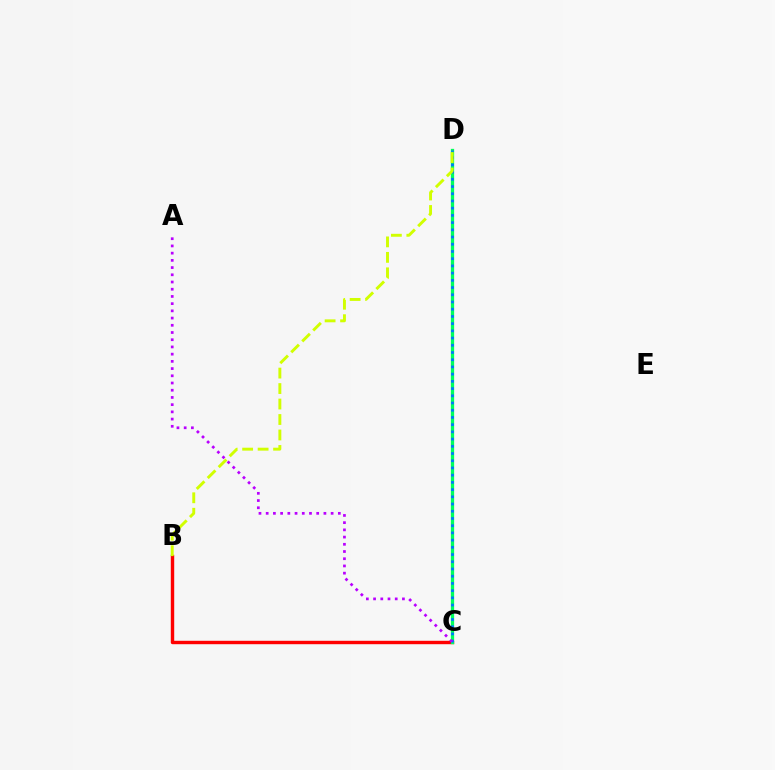{('B', 'C'): [{'color': '#ff0000', 'line_style': 'solid', 'thickness': 2.45}], ('C', 'D'): [{'color': '#00ff5c', 'line_style': 'solid', 'thickness': 2.37}, {'color': '#0074ff', 'line_style': 'dotted', 'thickness': 1.96}], ('A', 'C'): [{'color': '#b900ff', 'line_style': 'dotted', 'thickness': 1.96}], ('B', 'D'): [{'color': '#d1ff00', 'line_style': 'dashed', 'thickness': 2.1}]}